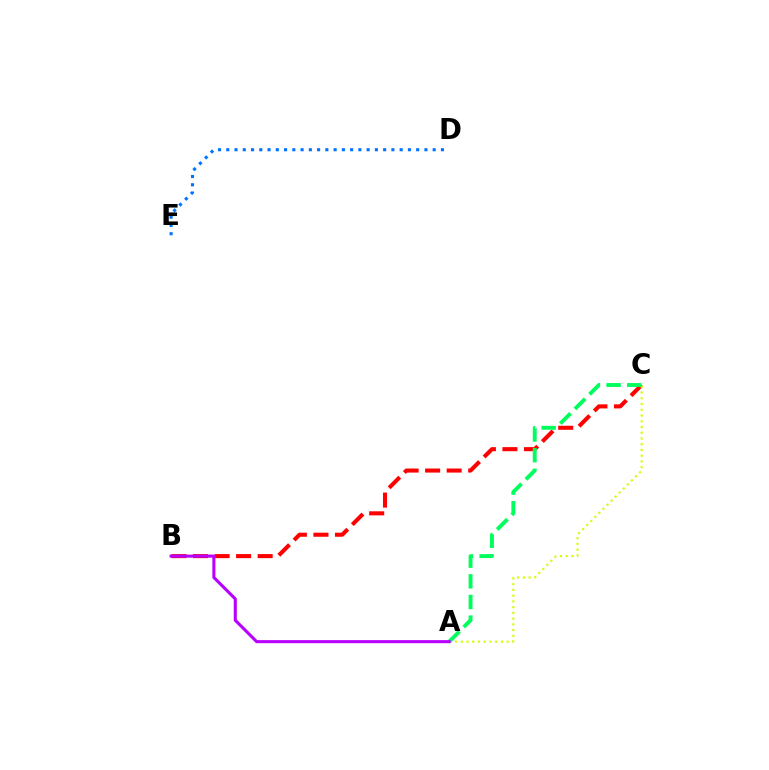{('B', 'C'): [{'color': '#ff0000', 'line_style': 'dashed', 'thickness': 2.93}], ('A', 'C'): [{'color': '#d1ff00', 'line_style': 'dotted', 'thickness': 1.56}, {'color': '#00ff5c', 'line_style': 'dashed', 'thickness': 2.81}], ('D', 'E'): [{'color': '#0074ff', 'line_style': 'dotted', 'thickness': 2.24}], ('A', 'B'): [{'color': '#b900ff', 'line_style': 'solid', 'thickness': 2.21}]}